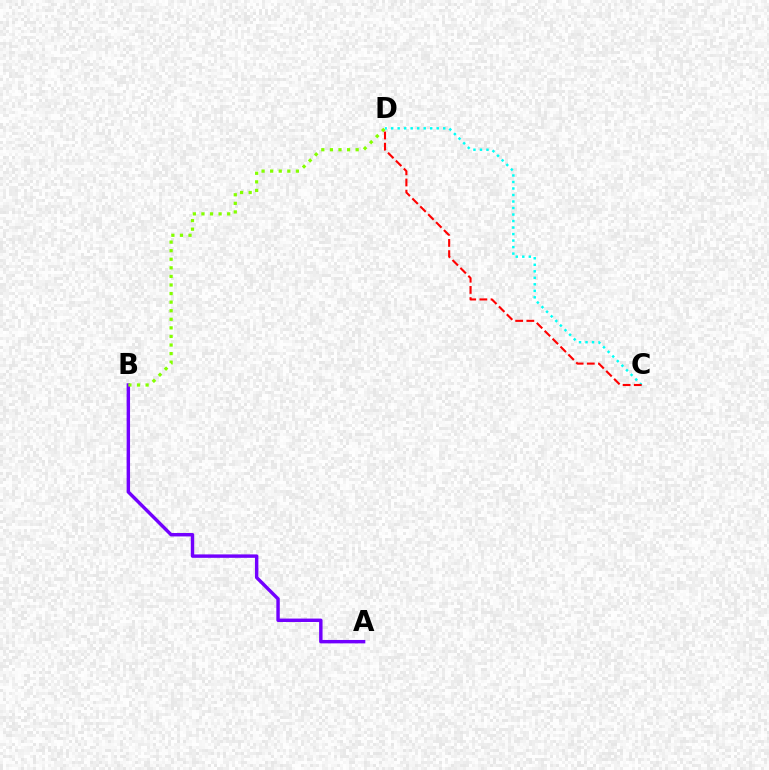{('A', 'B'): [{'color': '#7200ff', 'line_style': 'solid', 'thickness': 2.46}], ('B', 'D'): [{'color': '#84ff00', 'line_style': 'dotted', 'thickness': 2.33}], ('C', 'D'): [{'color': '#00fff6', 'line_style': 'dotted', 'thickness': 1.77}, {'color': '#ff0000', 'line_style': 'dashed', 'thickness': 1.52}]}